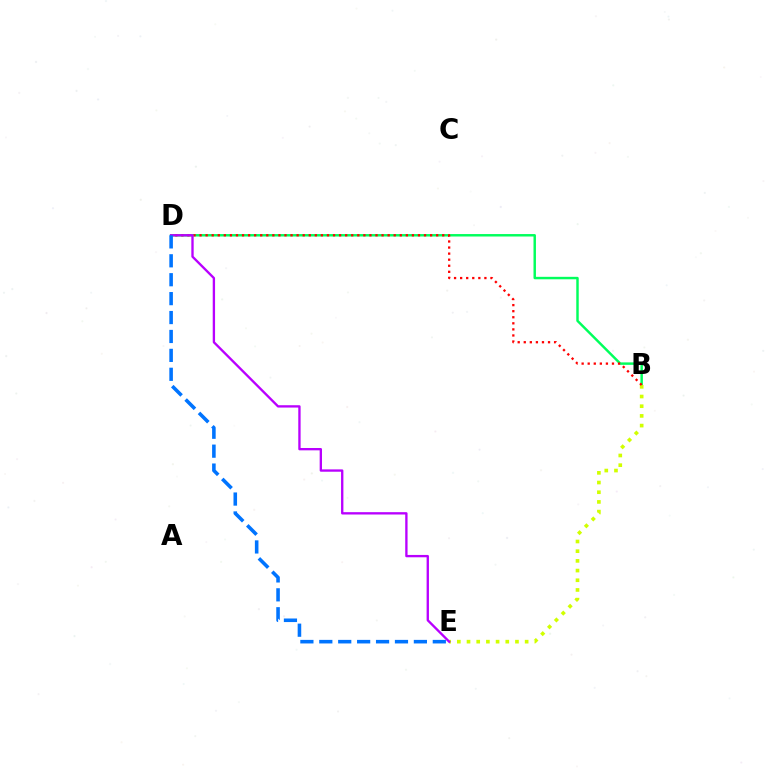{('B', 'D'): [{'color': '#00ff5c', 'line_style': 'solid', 'thickness': 1.77}, {'color': '#ff0000', 'line_style': 'dotted', 'thickness': 1.65}], ('B', 'E'): [{'color': '#d1ff00', 'line_style': 'dotted', 'thickness': 2.63}], ('D', 'E'): [{'color': '#b900ff', 'line_style': 'solid', 'thickness': 1.68}, {'color': '#0074ff', 'line_style': 'dashed', 'thickness': 2.57}]}